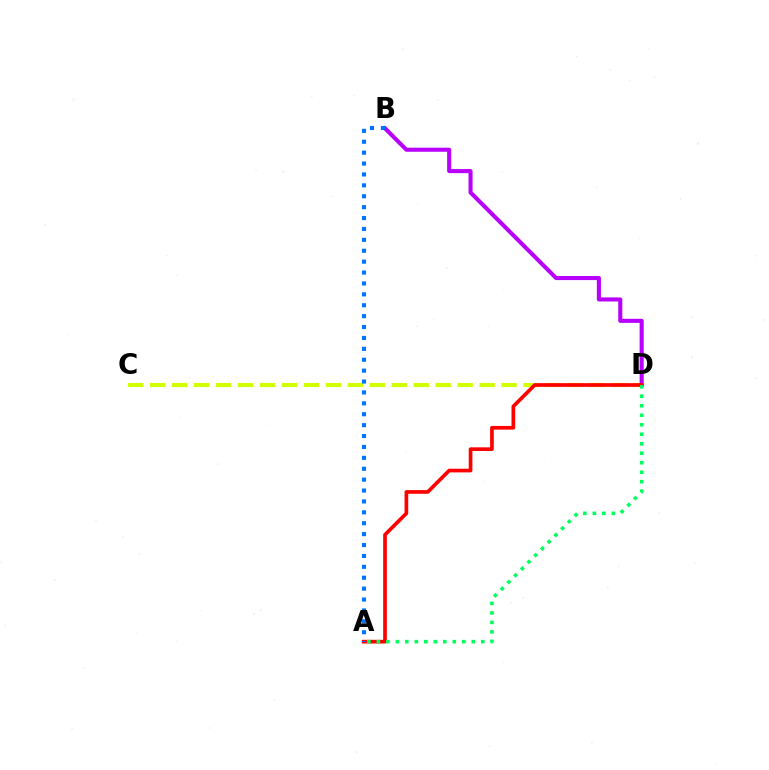{('C', 'D'): [{'color': '#d1ff00', 'line_style': 'dashed', 'thickness': 2.98}], ('B', 'D'): [{'color': '#b900ff', 'line_style': 'solid', 'thickness': 2.93}], ('A', 'D'): [{'color': '#ff0000', 'line_style': 'solid', 'thickness': 2.65}, {'color': '#00ff5c', 'line_style': 'dotted', 'thickness': 2.58}], ('A', 'B'): [{'color': '#0074ff', 'line_style': 'dotted', 'thickness': 2.96}]}